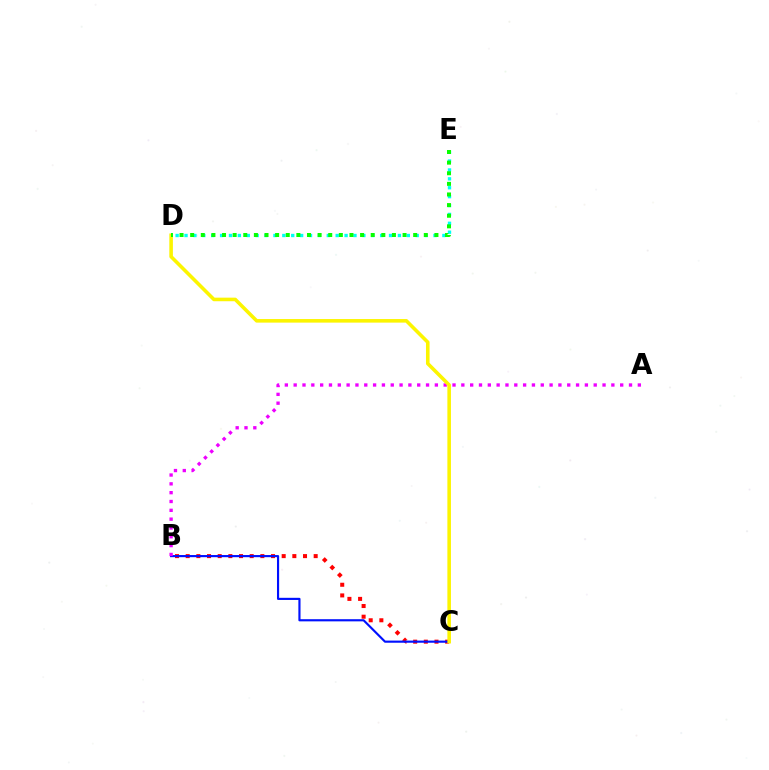{('B', 'C'): [{'color': '#ff0000', 'line_style': 'dotted', 'thickness': 2.9}, {'color': '#0010ff', 'line_style': 'solid', 'thickness': 1.55}], ('D', 'E'): [{'color': '#00fff6', 'line_style': 'dotted', 'thickness': 2.42}, {'color': '#08ff00', 'line_style': 'dotted', 'thickness': 2.89}], ('A', 'B'): [{'color': '#ee00ff', 'line_style': 'dotted', 'thickness': 2.4}], ('C', 'D'): [{'color': '#fcf500', 'line_style': 'solid', 'thickness': 2.58}]}